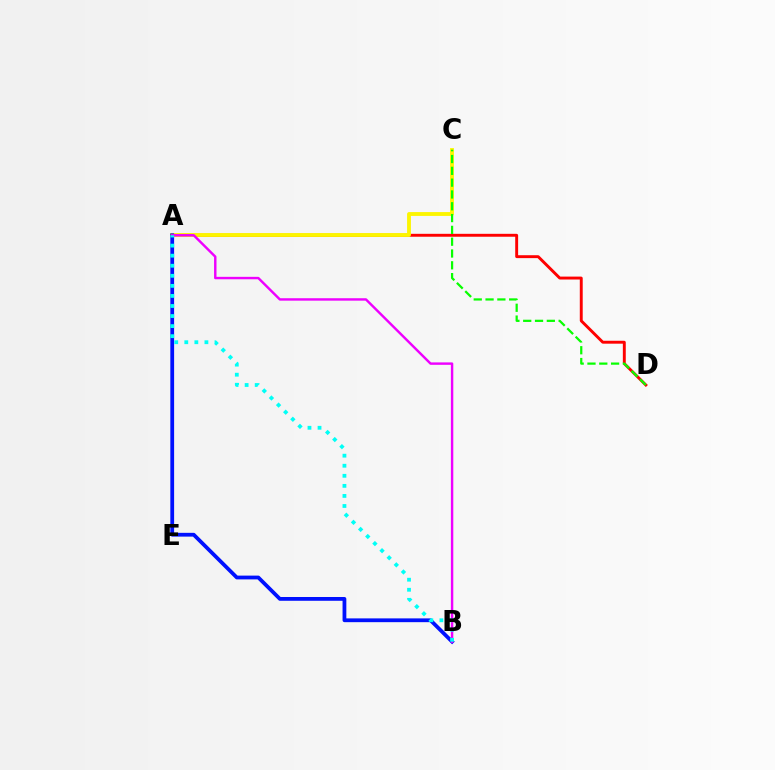{('A', 'D'): [{'color': '#ff0000', 'line_style': 'solid', 'thickness': 2.1}], ('A', 'C'): [{'color': '#fcf500', 'line_style': 'solid', 'thickness': 2.77}], ('A', 'B'): [{'color': '#0010ff', 'line_style': 'solid', 'thickness': 2.72}, {'color': '#ee00ff', 'line_style': 'solid', 'thickness': 1.75}, {'color': '#00fff6', 'line_style': 'dotted', 'thickness': 2.73}], ('C', 'D'): [{'color': '#08ff00', 'line_style': 'dashed', 'thickness': 1.6}]}